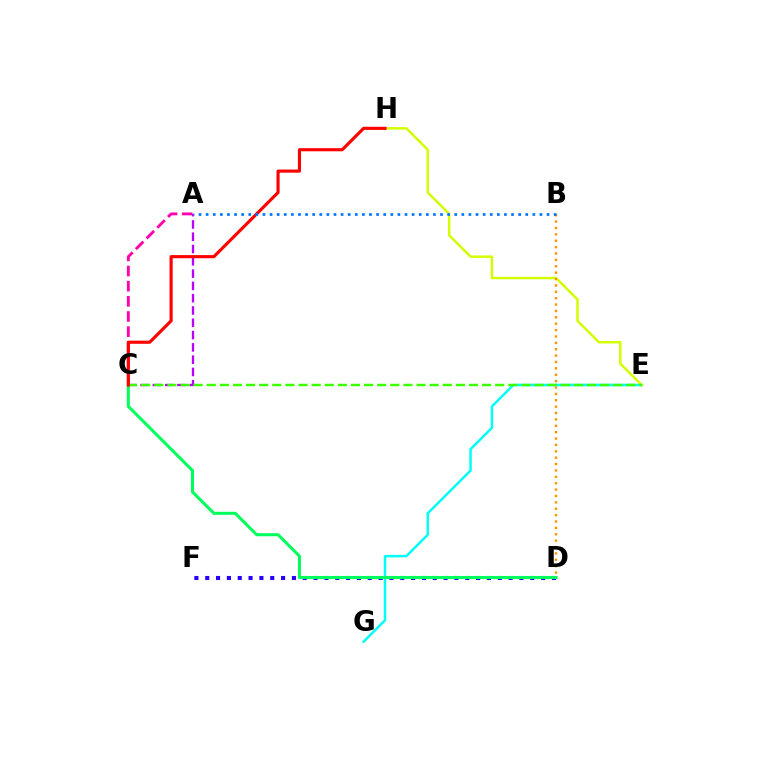{('D', 'F'): [{'color': '#2500ff', 'line_style': 'dotted', 'thickness': 2.94}], ('A', 'C'): [{'color': '#b900ff', 'line_style': 'dashed', 'thickness': 1.67}, {'color': '#ff00ac', 'line_style': 'dashed', 'thickness': 2.06}], ('E', 'G'): [{'color': '#00fff6', 'line_style': 'solid', 'thickness': 1.79}], ('C', 'D'): [{'color': '#00ff5c', 'line_style': 'solid', 'thickness': 2.2}], ('E', 'H'): [{'color': '#d1ff00', 'line_style': 'solid', 'thickness': 1.78}], ('C', 'E'): [{'color': '#3dff00', 'line_style': 'dashed', 'thickness': 1.78}], ('C', 'H'): [{'color': '#ff0000', 'line_style': 'solid', 'thickness': 2.25}], ('B', 'D'): [{'color': '#ff9400', 'line_style': 'dotted', 'thickness': 1.73}], ('A', 'B'): [{'color': '#0074ff', 'line_style': 'dotted', 'thickness': 1.93}]}